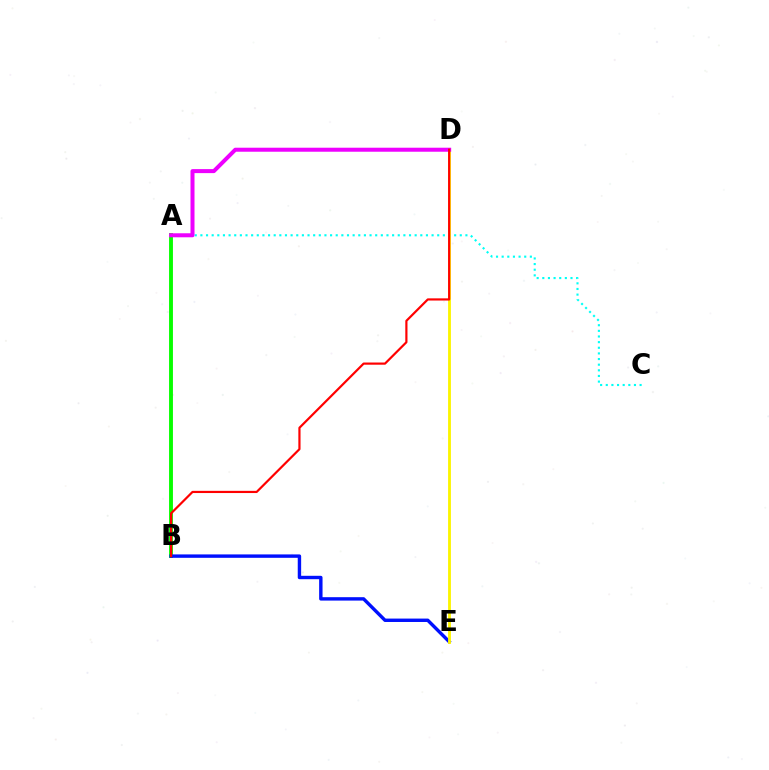{('A', 'C'): [{'color': '#00fff6', 'line_style': 'dotted', 'thickness': 1.53}], ('A', 'B'): [{'color': '#08ff00', 'line_style': 'solid', 'thickness': 2.8}], ('B', 'E'): [{'color': '#0010ff', 'line_style': 'solid', 'thickness': 2.45}], ('D', 'E'): [{'color': '#fcf500', 'line_style': 'solid', 'thickness': 2.05}], ('A', 'D'): [{'color': '#ee00ff', 'line_style': 'solid', 'thickness': 2.89}], ('B', 'D'): [{'color': '#ff0000', 'line_style': 'solid', 'thickness': 1.58}]}